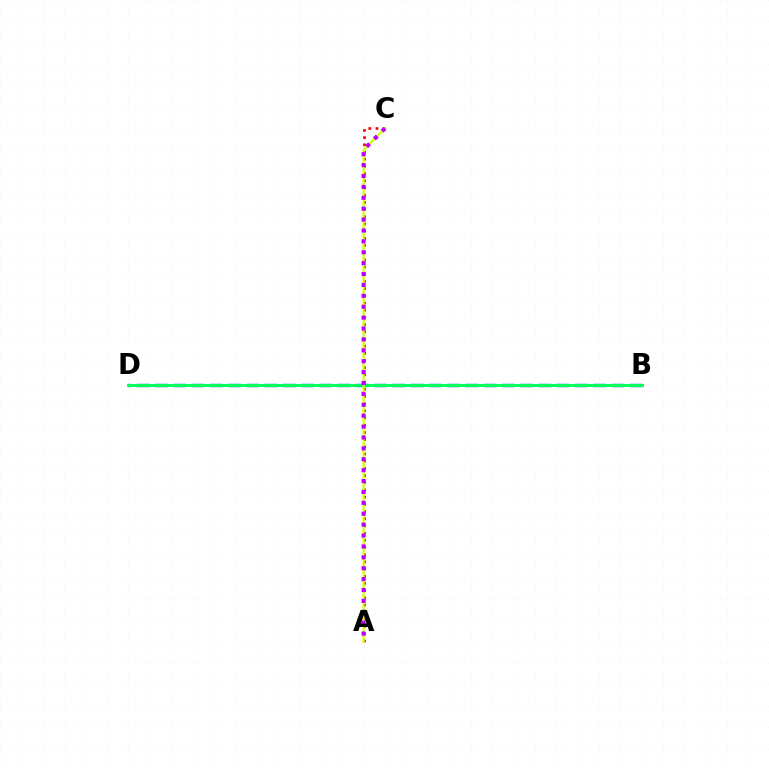{('A', 'C'): [{'color': '#ff0000', 'line_style': 'dotted', 'thickness': 1.95}, {'color': '#d1ff00', 'line_style': 'solid', 'thickness': 1.59}, {'color': '#b900ff', 'line_style': 'dotted', 'thickness': 2.96}], ('B', 'D'): [{'color': '#0074ff', 'line_style': 'dashed', 'thickness': 2.48}, {'color': '#00ff5c', 'line_style': 'solid', 'thickness': 2.1}]}